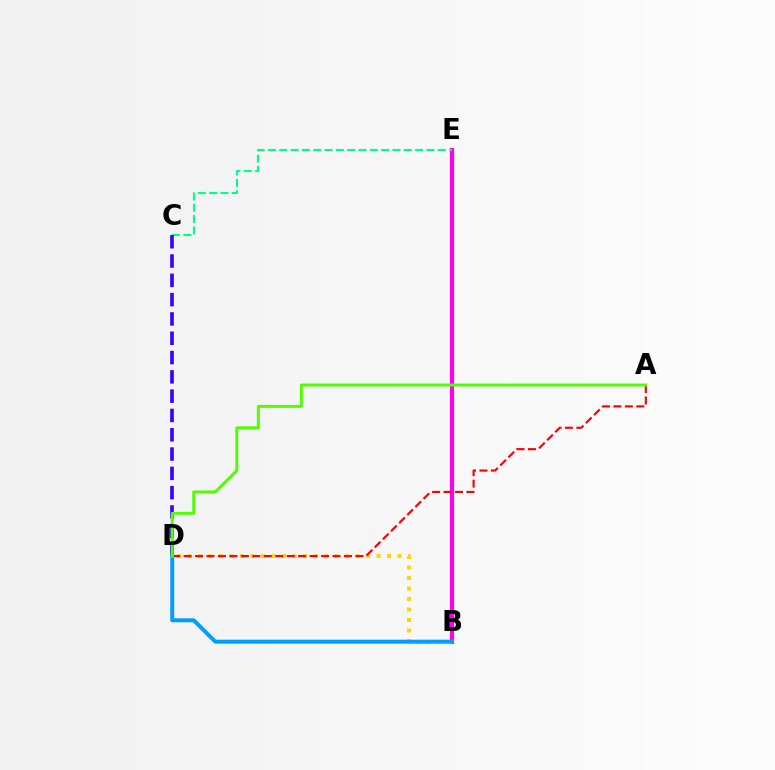{('B', 'E'): [{'color': '#ff00ed', 'line_style': 'solid', 'thickness': 2.98}], ('B', 'D'): [{'color': '#ffd500', 'line_style': 'dotted', 'thickness': 2.85}, {'color': '#009eff', 'line_style': 'solid', 'thickness': 2.84}], ('A', 'D'): [{'color': '#ff0000', 'line_style': 'dashed', 'thickness': 1.56}, {'color': '#4fff00', 'line_style': 'solid', 'thickness': 2.1}], ('C', 'E'): [{'color': '#00ff86', 'line_style': 'dashed', 'thickness': 1.54}], ('C', 'D'): [{'color': '#3700ff', 'line_style': 'dashed', 'thickness': 2.62}]}